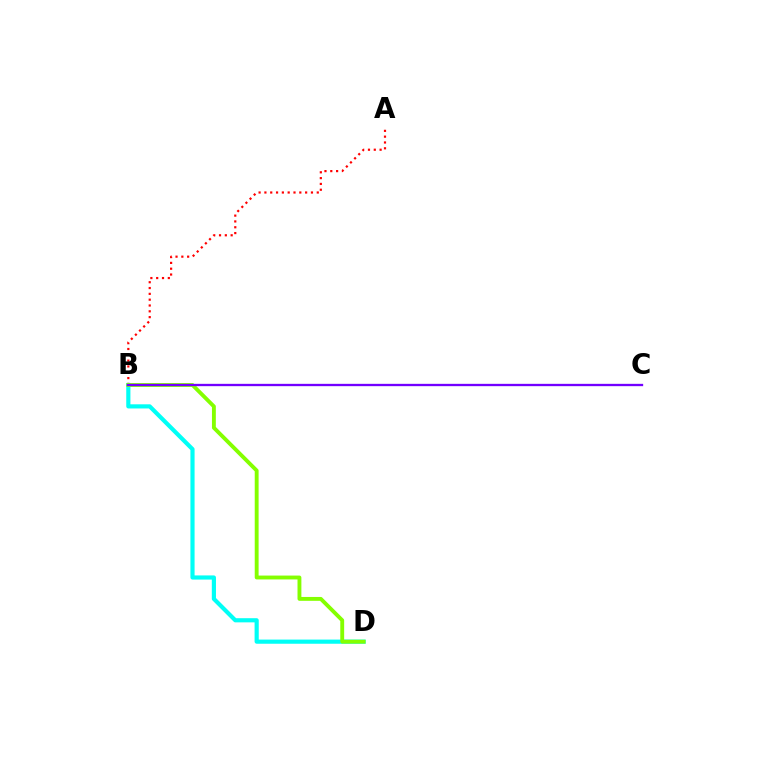{('A', 'B'): [{'color': '#ff0000', 'line_style': 'dotted', 'thickness': 1.58}], ('B', 'D'): [{'color': '#00fff6', 'line_style': 'solid', 'thickness': 2.99}, {'color': '#84ff00', 'line_style': 'solid', 'thickness': 2.79}], ('B', 'C'): [{'color': '#7200ff', 'line_style': 'solid', 'thickness': 1.67}]}